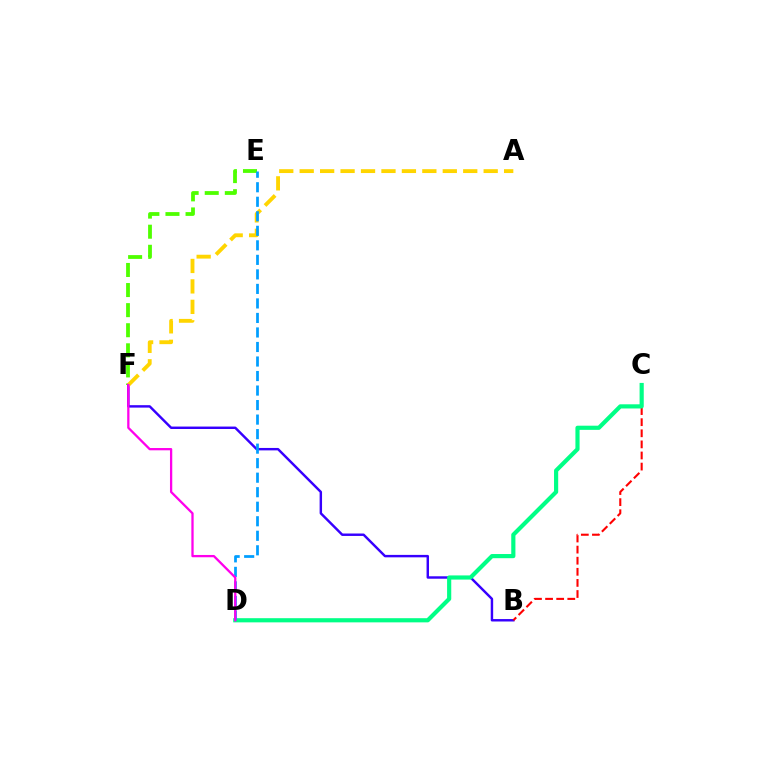{('E', 'F'): [{'color': '#4fff00', 'line_style': 'dashed', 'thickness': 2.73}], ('B', 'F'): [{'color': '#3700ff', 'line_style': 'solid', 'thickness': 1.75}], ('B', 'C'): [{'color': '#ff0000', 'line_style': 'dashed', 'thickness': 1.51}], ('C', 'D'): [{'color': '#00ff86', 'line_style': 'solid', 'thickness': 3.0}], ('A', 'F'): [{'color': '#ffd500', 'line_style': 'dashed', 'thickness': 2.78}], ('D', 'E'): [{'color': '#009eff', 'line_style': 'dashed', 'thickness': 1.97}], ('D', 'F'): [{'color': '#ff00ed', 'line_style': 'solid', 'thickness': 1.65}]}